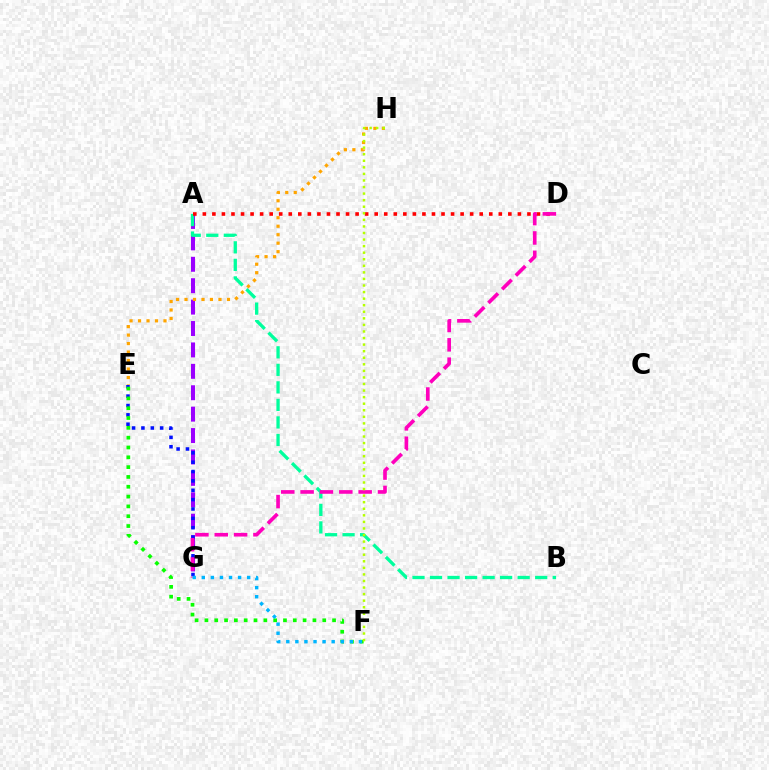{('A', 'G'): [{'color': '#9b00ff', 'line_style': 'dashed', 'thickness': 2.91}], ('E', 'G'): [{'color': '#0010ff', 'line_style': 'dotted', 'thickness': 2.54}], ('A', 'B'): [{'color': '#00ff9d', 'line_style': 'dashed', 'thickness': 2.38}], ('A', 'D'): [{'color': '#ff0000', 'line_style': 'dotted', 'thickness': 2.59}], ('E', 'F'): [{'color': '#08ff00', 'line_style': 'dotted', 'thickness': 2.67}], ('E', 'H'): [{'color': '#ffa500', 'line_style': 'dotted', 'thickness': 2.31}], ('D', 'G'): [{'color': '#ff00bd', 'line_style': 'dashed', 'thickness': 2.63}], ('F', 'G'): [{'color': '#00b5ff', 'line_style': 'dotted', 'thickness': 2.47}], ('F', 'H'): [{'color': '#b3ff00', 'line_style': 'dotted', 'thickness': 1.78}]}